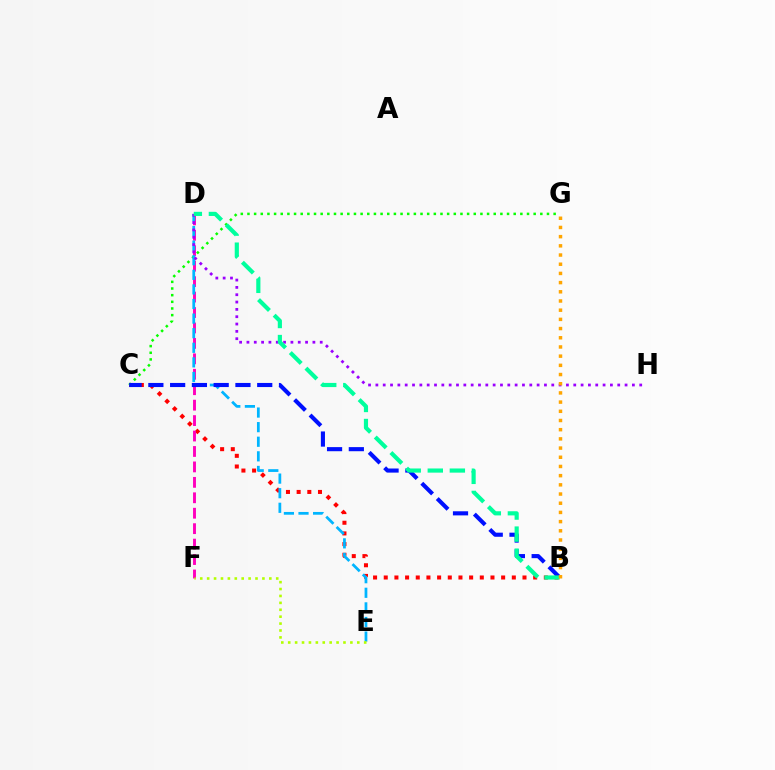{('B', 'C'): [{'color': '#ff0000', 'line_style': 'dotted', 'thickness': 2.9}, {'color': '#0010ff', 'line_style': 'dashed', 'thickness': 2.96}], ('C', 'G'): [{'color': '#08ff00', 'line_style': 'dotted', 'thickness': 1.81}], ('D', 'F'): [{'color': '#ff00bd', 'line_style': 'dashed', 'thickness': 2.1}], ('D', 'E'): [{'color': '#00b5ff', 'line_style': 'dashed', 'thickness': 1.98}], ('D', 'H'): [{'color': '#9b00ff', 'line_style': 'dotted', 'thickness': 1.99}], ('B', 'D'): [{'color': '#00ff9d', 'line_style': 'dashed', 'thickness': 3.0}], ('E', 'F'): [{'color': '#b3ff00', 'line_style': 'dotted', 'thickness': 1.88}], ('B', 'G'): [{'color': '#ffa500', 'line_style': 'dotted', 'thickness': 2.5}]}